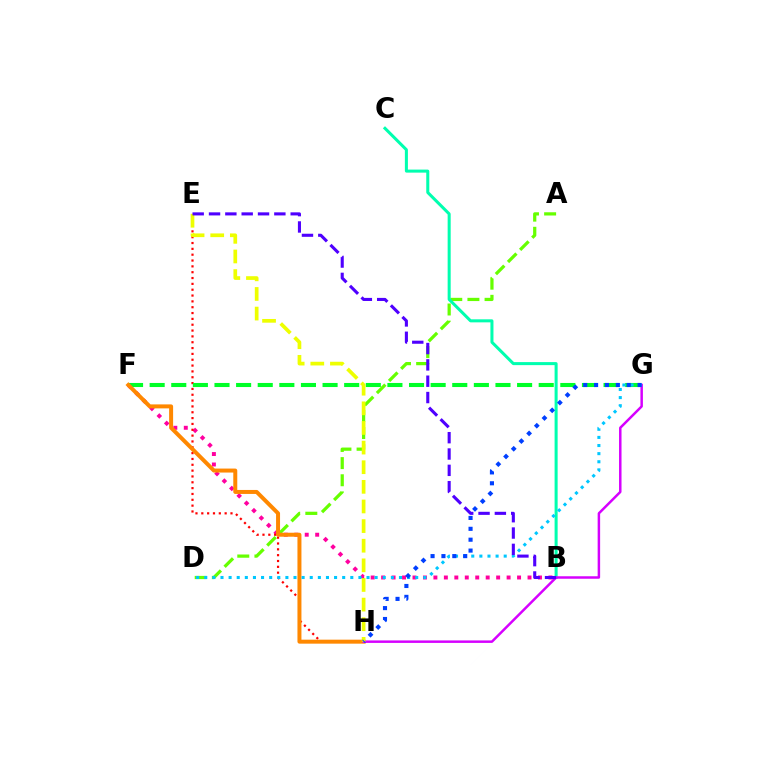{('B', 'F'): [{'color': '#ff00a0', 'line_style': 'dotted', 'thickness': 2.84}], ('E', 'H'): [{'color': '#ff0000', 'line_style': 'dotted', 'thickness': 1.59}, {'color': '#eeff00', 'line_style': 'dashed', 'thickness': 2.67}], ('A', 'D'): [{'color': '#66ff00', 'line_style': 'dashed', 'thickness': 2.33}], ('F', 'G'): [{'color': '#00ff27', 'line_style': 'dashed', 'thickness': 2.94}], ('F', 'H'): [{'color': '#ff8800', 'line_style': 'solid', 'thickness': 2.87}], ('B', 'C'): [{'color': '#00ffaf', 'line_style': 'solid', 'thickness': 2.18}], ('G', 'H'): [{'color': '#d600ff', 'line_style': 'solid', 'thickness': 1.79}, {'color': '#003fff', 'line_style': 'dotted', 'thickness': 2.96}], ('D', 'G'): [{'color': '#00c7ff', 'line_style': 'dotted', 'thickness': 2.2}], ('B', 'E'): [{'color': '#4f00ff', 'line_style': 'dashed', 'thickness': 2.22}]}